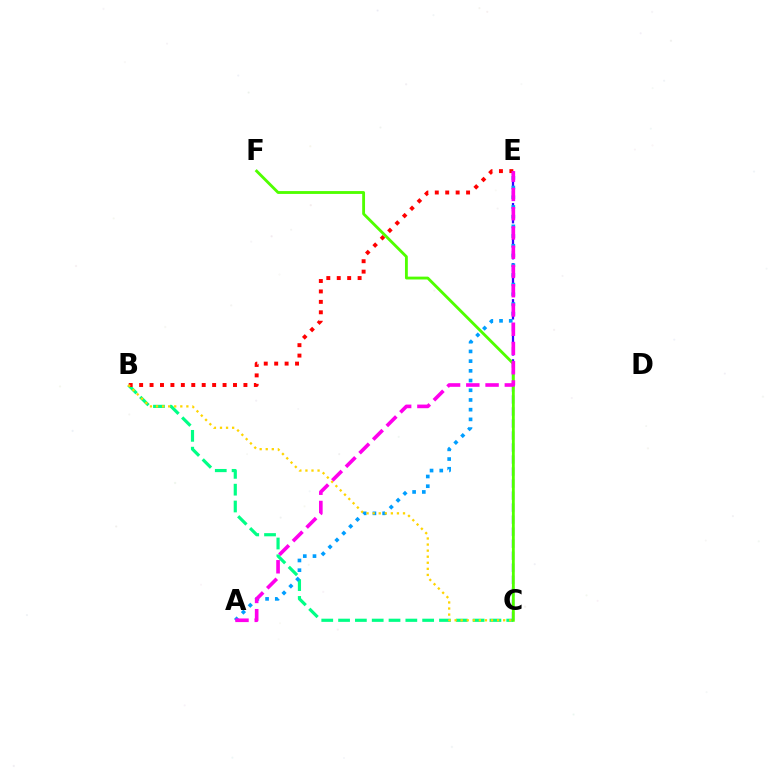{('B', 'C'): [{'color': '#00ff86', 'line_style': 'dashed', 'thickness': 2.28}, {'color': '#ffd500', 'line_style': 'dotted', 'thickness': 1.65}], ('C', 'E'): [{'color': '#3700ff', 'line_style': 'dashed', 'thickness': 1.63}], ('B', 'E'): [{'color': '#ff0000', 'line_style': 'dotted', 'thickness': 2.83}], ('A', 'E'): [{'color': '#009eff', 'line_style': 'dotted', 'thickness': 2.64}, {'color': '#ff00ed', 'line_style': 'dashed', 'thickness': 2.62}], ('C', 'F'): [{'color': '#4fff00', 'line_style': 'solid', 'thickness': 2.05}]}